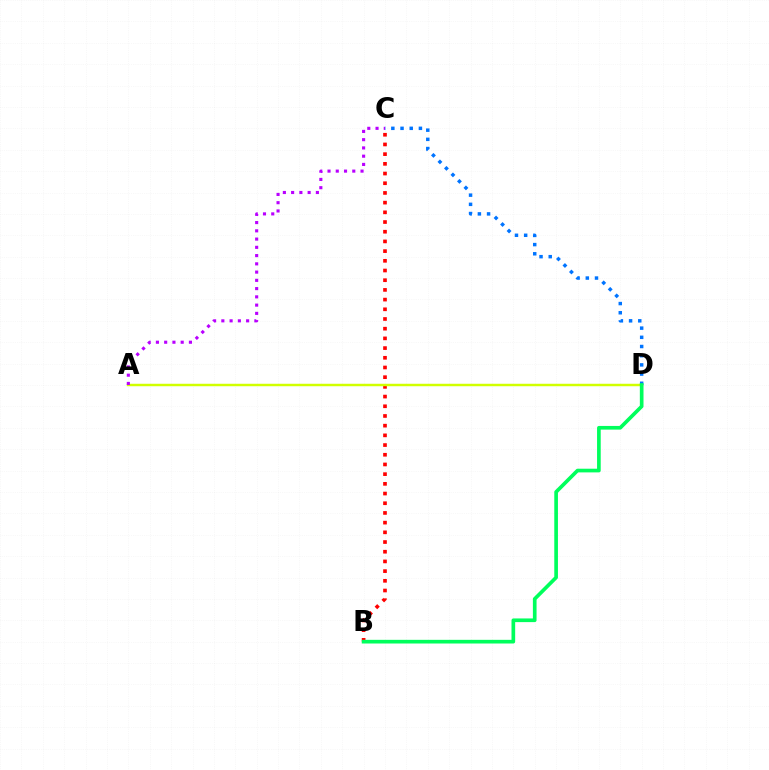{('B', 'C'): [{'color': '#ff0000', 'line_style': 'dotted', 'thickness': 2.63}], ('A', 'D'): [{'color': '#d1ff00', 'line_style': 'solid', 'thickness': 1.77}], ('C', 'D'): [{'color': '#0074ff', 'line_style': 'dotted', 'thickness': 2.5}], ('A', 'C'): [{'color': '#b900ff', 'line_style': 'dotted', 'thickness': 2.24}], ('B', 'D'): [{'color': '#00ff5c', 'line_style': 'solid', 'thickness': 2.64}]}